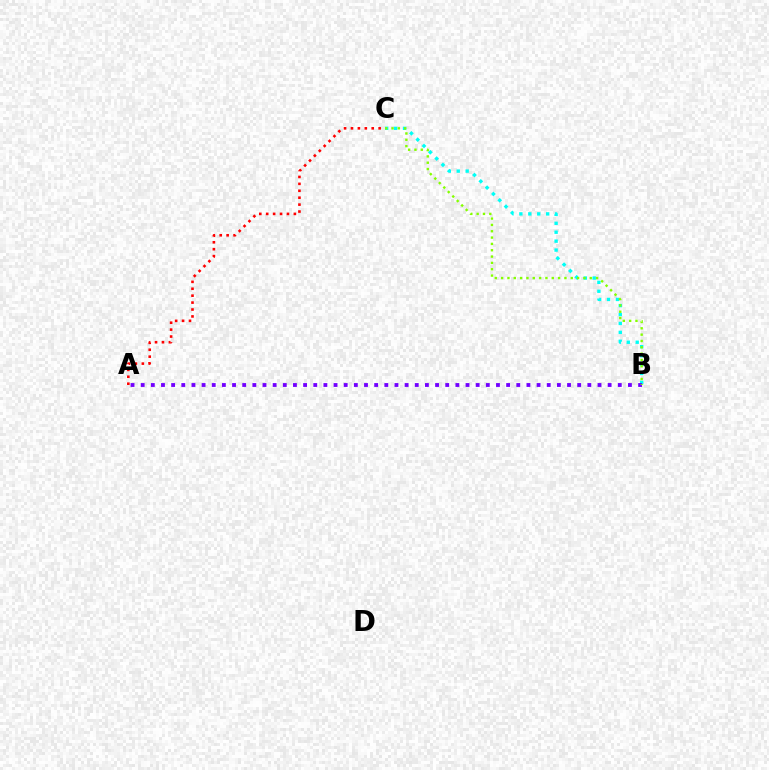{('B', 'C'): [{'color': '#00fff6', 'line_style': 'dotted', 'thickness': 2.43}, {'color': '#84ff00', 'line_style': 'dotted', 'thickness': 1.72}], ('A', 'B'): [{'color': '#7200ff', 'line_style': 'dotted', 'thickness': 2.76}], ('A', 'C'): [{'color': '#ff0000', 'line_style': 'dotted', 'thickness': 1.88}]}